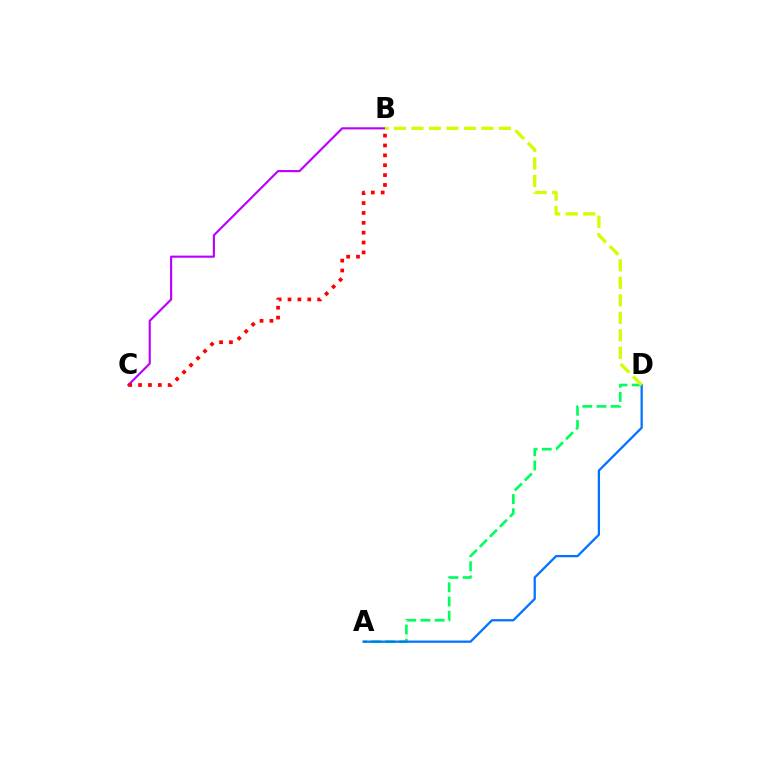{('A', 'D'): [{'color': '#00ff5c', 'line_style': 'dashed', 'thickness': 1.92}, {'color': '#0074ff', 'line_style': 'solid', 'thickness': 1.63}], ('B', 'C'): [{'color': '#b900ff', 'line_style': 'solid', 'thickness': 1.53}, {'color': '#ff0000', 'line_style': 'dotted', 'thickness': 2.68}], ('B', 'D'): [{'color': '#d1ff00', 'line_style': 'dashed', 'thickness': 2.38}]}